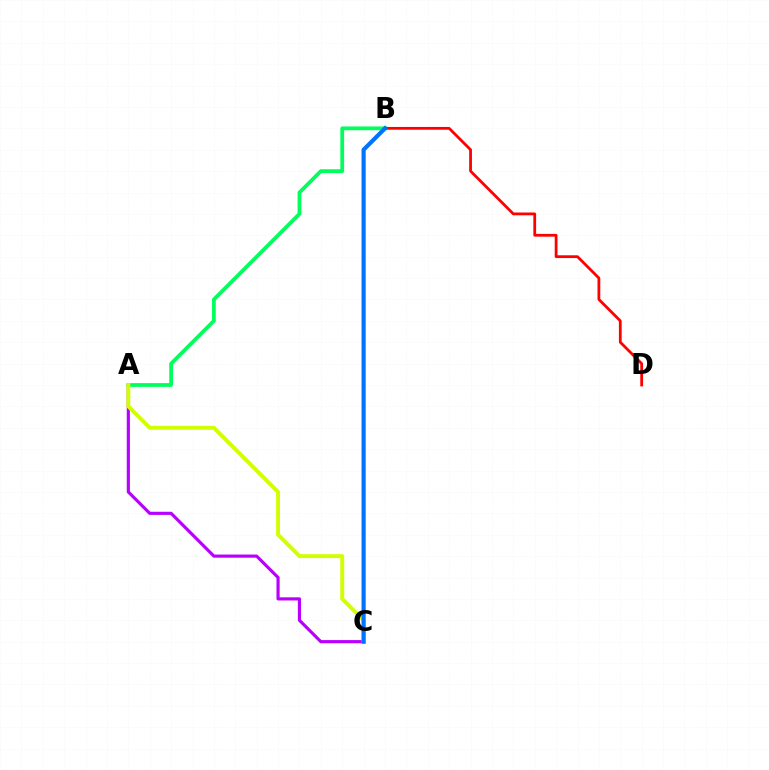{('A', 'B'): [{'color': '#00ff5c', 'line_style': 'solid', 'thickness': 2.71}], ('A', 'C'): [{'color': '#b900ff', 'line_style': 'solid', 'thickness': 2.27}, {'color': '#d1ff00', 'line_style': 'solid', 'thickness': 2.81}], ('B', 'D'): [{'color': '#ff0000', 'line_style': 'solid', 'thickness': 2.0}], ('B', 'C'): [{'color': '#0074ff', 'line_style': 'solid', 'thickness': 2.99}]}